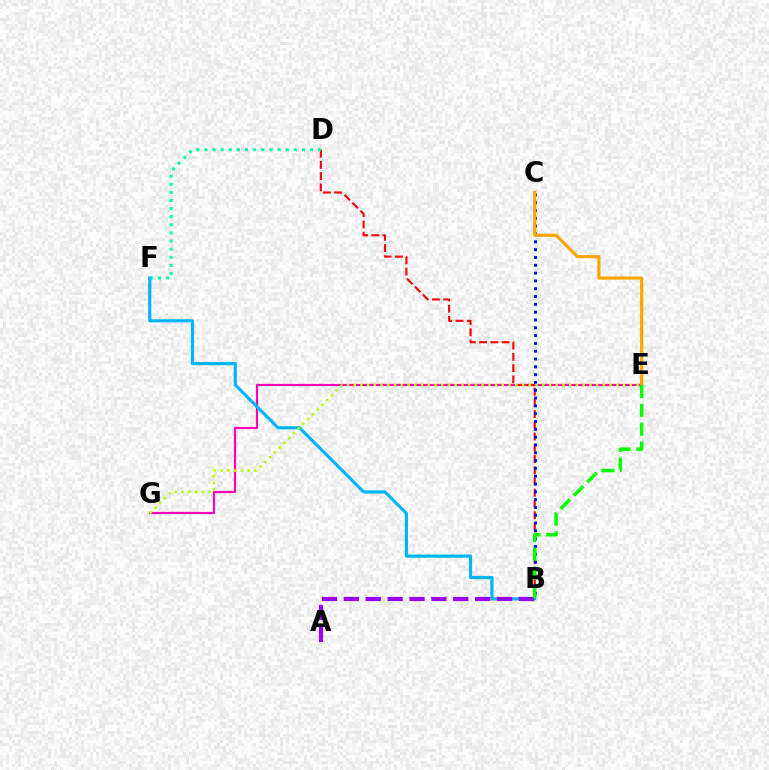{('E', 'G'): [{'color': '#ff00bd', 'line_style': 'solid', 'thickness': 1.57}, {'color': '#b3ff00', 'line_style': 'dotted', 'thickness': 1.83}], ('B', 'D'): [{'color': '#ff0000', 'line_style': 'dashed', 'thickness': 1.53}], ('B', 'C'): [{'color': '#0010ff', 'line_style': 'dotted', 'thickness': 2.12}], ('D', 'F'): [{'color': '#00ff9d', 'line_style': 'dotted', 'thickness': 2.21}], ('B', 'F'): [{'color': '#00b5ff', 'line_style': 'solid', 'thickness': 2.27}], ('A', 'B'): [{'color': '#9b00ff', 'line_style': 'dashed', 'thickness': 2.97}], ('C', 'E'): [{'color': '#ffa500', 'line_style': 'solid', 'thickness': 2.25}], ('B', 'E'): [{'color': '#08ff00', 'line_style': 'dashed', 'thickness': 2.56}]}